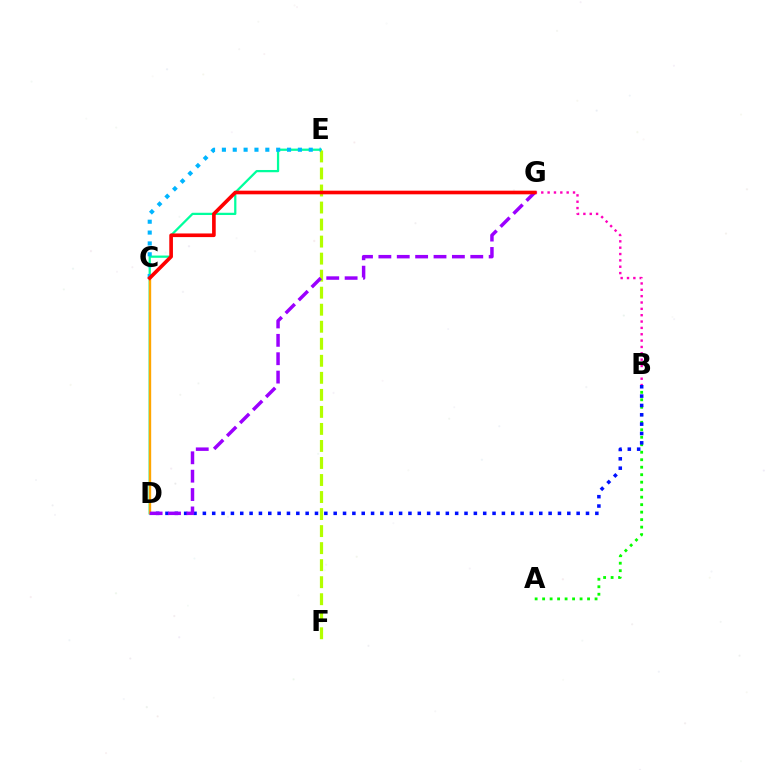{('D', 'E'): [{'color': '#00ff9d', 'line_style': 'solid', 'thickness': 1.62}], ('A', 'B'): [{'color': '#08ff00', 'line_style': 'dotted', 'thickness': 2.03}], ('B', 'D'): [{'color': '#0010ff', 'line_style': 'dotted', 'thickness': 2.54}], ('E', 'F'): [{'color': '#b3ff00', 'line_style': 'dashed', 'thickness': 2.31}], ('C', 'D'): [{'color': '#ffa500', 'line_style': 'solid', 'thickness': 1.7}], ('C', 'E'): [{'color': '#00b5ff', 'line_style': 'dotted', 'thickness': 2.95}], ('B', 'G'): [{'color': '#ff00bd', 'line_style': 'dotted', 'thickness': 1.73}], ('D', 'G'): [{'color': '#9b00ff', 'line_style': 'dashed', 'thickness': 2.5}], ('C', 'G'): [{'color': '#ff0000', 'line_style': 'solid', 'thickness': 2.62}]}